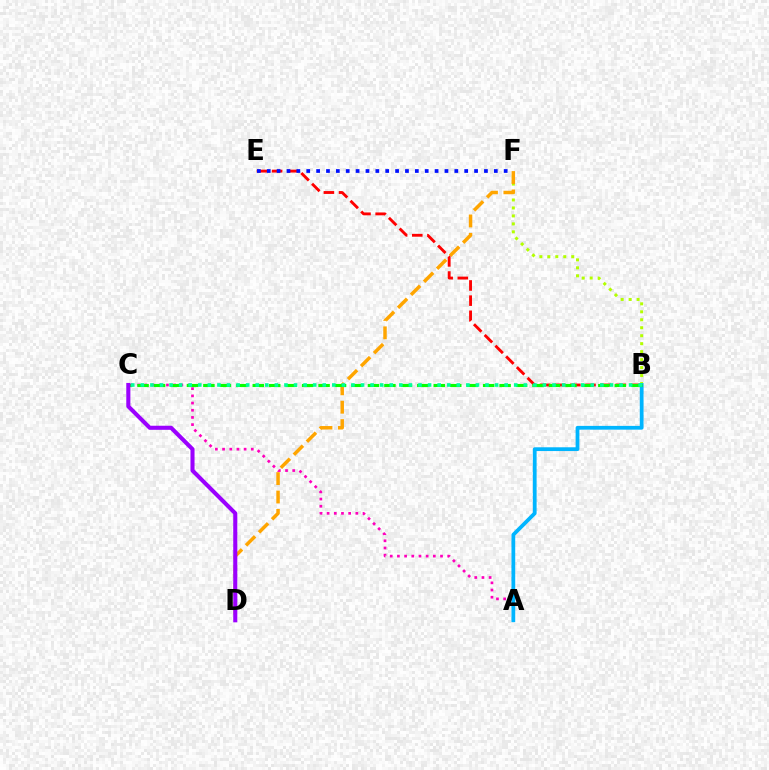{('B', 'F'): [{'color': '#b3ff00', 'line_style': 'dotted', 'thickness': 2.16}], ('D', 'F'): [{'color': '#ffa500', 'line_style': 'dashed', 'thickness': 2.5}], ('A', 'C'): [{'color': '#ff00bd', 'line_style': 'dotted', 'thickness': 1.95}], ('B', 'E'): [{'color': '#ff0000', 'line_style': 'dashed', 'thickness': 2.06}], ('A', 'B'): [{'color': '#00b5ff', 'line_style': 'solid', 'thickness': 2.71}], ('E', 'F'): [{'color': '#0010ff', 'line_style': 'dotted', 'thickness': 2.68}], ('B', 'C'): [{'color': '#08ff00', 'line_style': 'dashed', 'thickness': 2.24}, {'color': '#00ff9d', 'line_style': 'dotted', 'thickness': 2.6}], ('C', 'D'): [{'color': '#9b00ff', 'line_style': 'solid', 'thickness': 2.94}]}